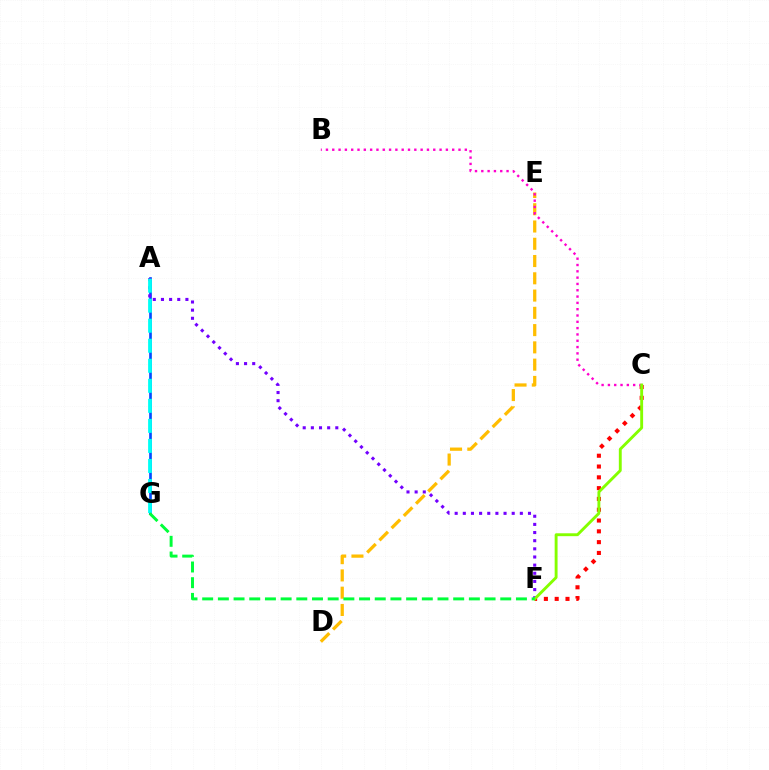{('C', 'F'): [{'color': '#ff0000', 'line_style': 'dotted', 'thickness': 2.93}, {'color': '#84ff00', 'line_style': 'solid', 'thickness': 2.08}], ('D', 'E'): [{'color': '#ffbd00', 'line_style': 'dashed', 'thickness': 2.35}], ('A', 'G'): [{'color': '#004bff', 'line_style': 'solid', 'thickness': 1.92}, {'color': '#00fff6', 'line_style': 'dashed', 'thickness': 2.72}], ('B', 'C'): [{'color': '#ff00cf', 'line_style': 'dotted', 'thickness': 1.72}], ('A', 'F'): [{'color': '#7200ff', 'line_style': 'dotted', 'thickness': 2.21}], ('F', 'G'): [{'color': '#00ff39', 'line_style': 'dashed', 'thickness': 2.13}]}